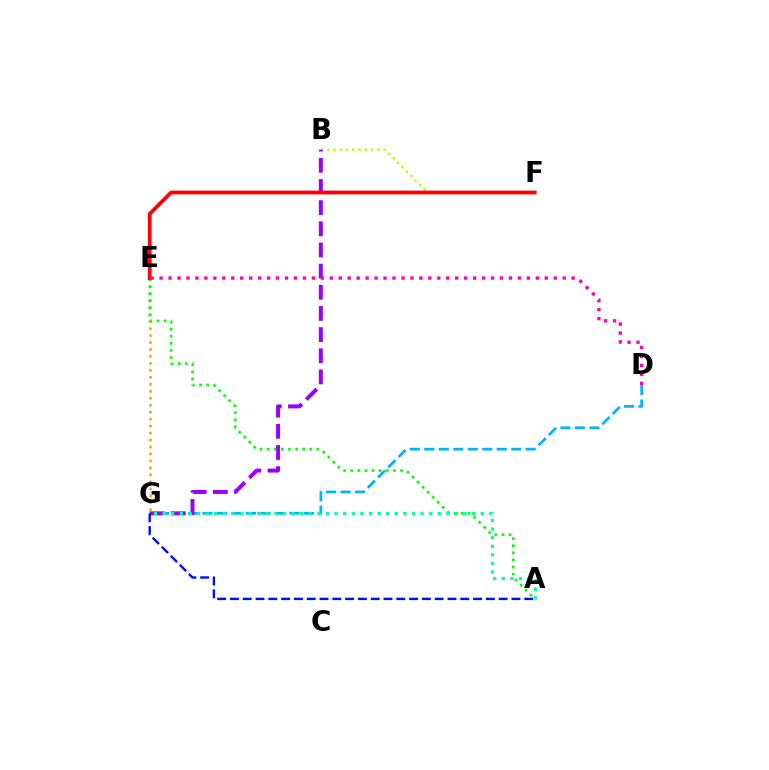{('D', 'G'): [{'color': '#00b5ff', 'line_style': 'dashed', 'thickness': 1.97}], ('E', 'G'): [{'color': '#ffa500', 'line_style': 'dotted', 'thickness': 1.89}], ('B', 'F'): [{'color': '#b3ff00', 'line_style': 'dotted', 'thickness': 1.7}], ('A', 'E'): [{'color': '#08ff00', 'line_style': 'dotted', 'thickness': 1.93}], ('B', 'G'): [{'color': '#9b00ff', 'line_style': 'dashed', 'thickness': 2.87}], ('E', 'F'): [{'color': '#ff0000', 'line_style': 'solid', 'thickness': 2.72}], ('A', 'G'): [{'color': '#00ff9d', 'line_style': 'dotted', 'thickness': 2.34}, {'color': '#0010ff', 'line_style': 'dashed', 'thickness': 1.74}], ('D', 'E'): [{'color': '#ff00bd', 'line_style': 'dotted', 'thickness': 2.43}]}